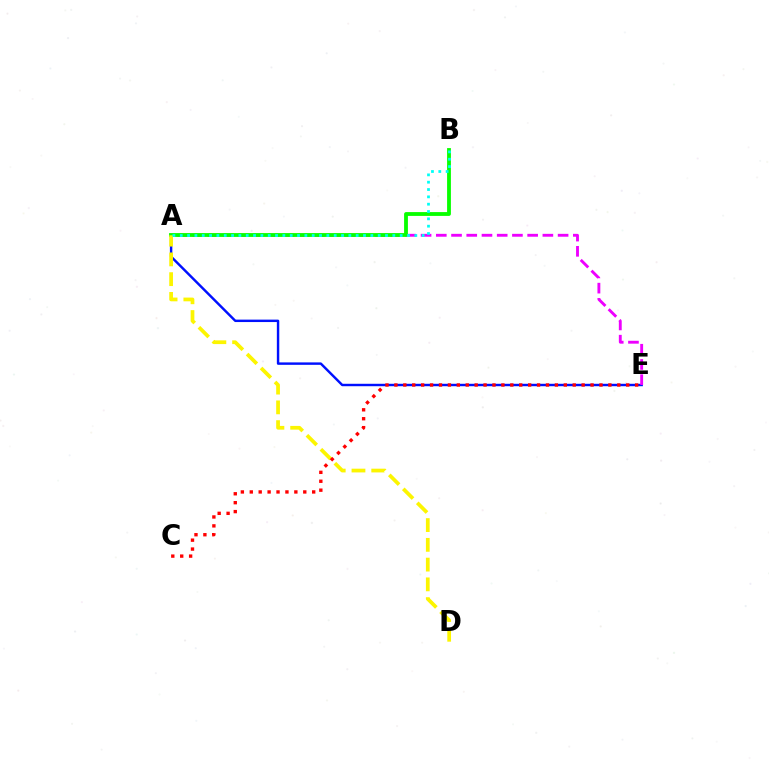{('A', 'E'): [{'color': '#0010ff', 'line_style': 'solid', 'thickness': 1.75}, {'color': '#ee00ff', 'line_style': 'dashed', 'thickness': 2.07}], ('A', 'B'): [{'color': '#08ff00', 'line_style': 'solid', 'thickness': 2.75}, {'color': '#00fff6', 'line_style': 'dotted', 'thickness': 1.99}], ('A', 'D'): [{'color': '#fcf500', 'line_style': 'dashed', 'thickness': 2.68}], ('C', 'E'): [{'color': '#ff0000', 'line_style': 'dotted', 'thickness': 2.42}]}